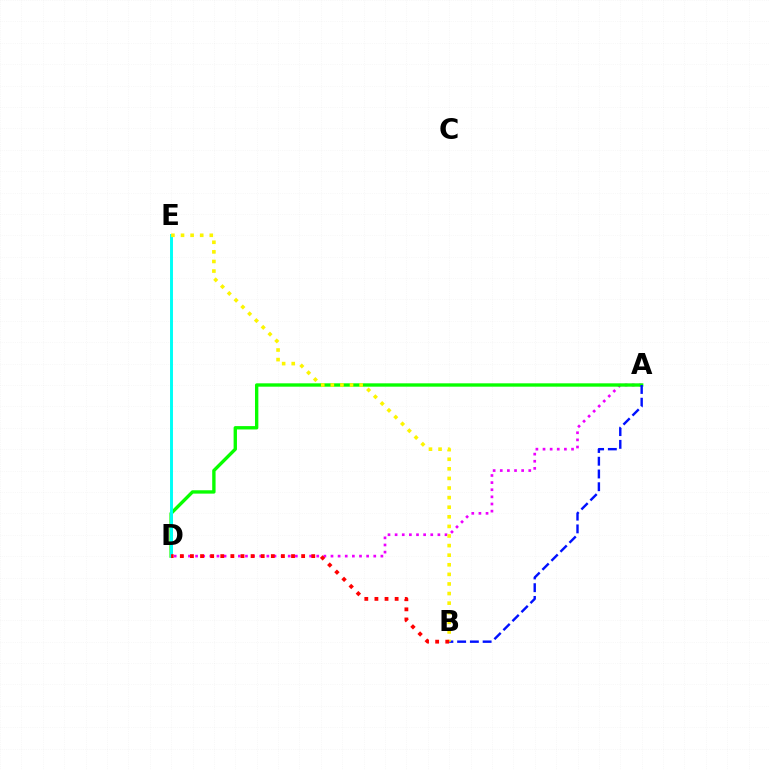{('A', 'D'): [{'color': '#ee00ff', 'line_style': 'dotted', 'thickness': 1.94}, {'color': '#08ff00', 'line_style': 'solid', 'thickness': 2.42}], ('A', 'B'): [{'color': '#0010ff', 'line_style': 'dashed', 'thickness': 1.73}], ('D', 'E'): [{'color': '#00fff6', 'line_style': 'solid', 'thickness': 2.12}], ('B', 'E'): [{'color': '#fcf500', 'line_style': 'dotted', 'thickness': 2.61}], ('B', 'D'): [{'color': '#ff0000', 'line_style': 'dotted', 'thickness': 2.75}]}